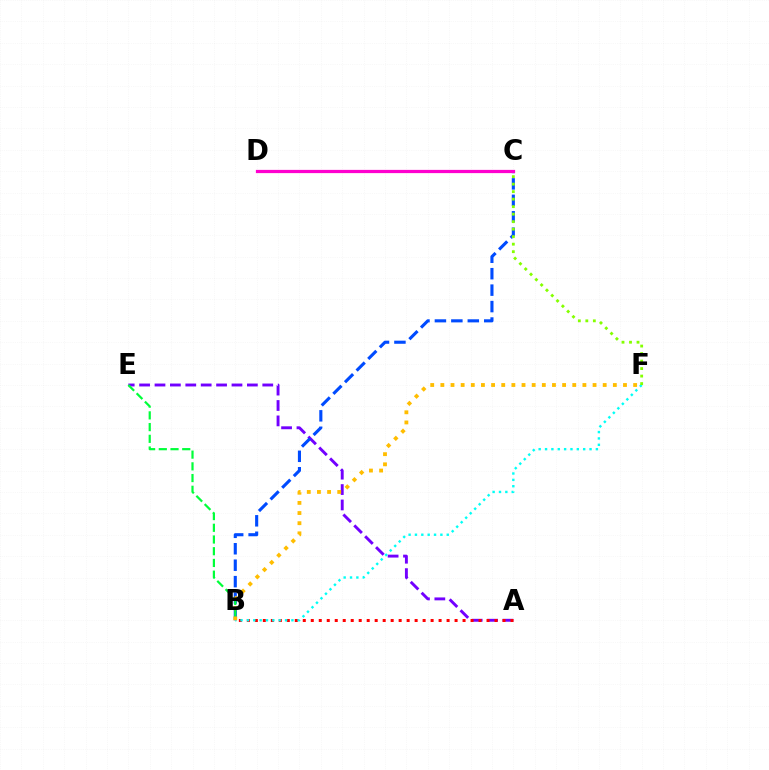{('A', 'E'): [{'color': '#7200ff', 'line_style': 'dashed', 'thickness': 2.09}], ('B', 'C'): [{'color': '#004bff', 'line_style': 'dashed', 'thickness': 2.23}], ('B', 'E'): [{'color': '#00ff39', 'line_style': 'dashed', 'thickness': 1.59}], ('A', 'B'): [{'color': '#ff0000', 'line_style': 'dotted', 'thickness': 2.17}], ('B', 'F'): [{'color': '#00fff6', 'line_style': 'dotted', 'thickness': 1.73}, {'color': '#ffbd00', 'line_style': 'dotted', 'thickness': 2.76}], ('C', 'D'): [{'color': '#ff00cf', 'line_style': 'solid', 'thickness': 2.33}], ('C', 'F'): [{'color': '#84ff00', 'line_style': 'dotted', 'thickness': 2.04}]}